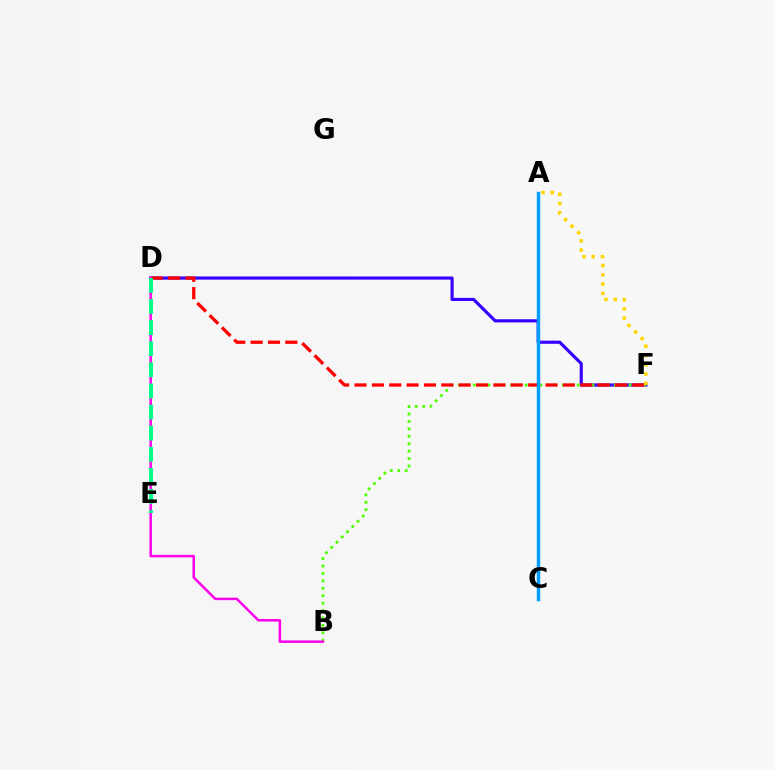{('D', 'F'): [{'color': '#3700ff', 'line_style': 'solid', 'thickness': 2.27}, {'color': '#ff0000', 'line_style': 'dashed', 'thickness': 2.36}], ('B', 'F'): [{'color': '#4fff00', 'line_style': 'dotted', 'thickness': 2.02}], ('A', 'C'): [{'color': '#009eff', 'line_style': 'solid', 'thickness': 2.47}], ('B', 'D'): [{'color': '#ff00ed', 'line_style': 'solid', 'thickness': 1.79}], ('D', 'E'): [{'color': '#00ff86', 'line_style': 'dashed', 'thickness': 2.87}], ('A', 'F'): [{'color': '#ffd500', 'line_style': 'dotted', 'thickness': 2.52}]}